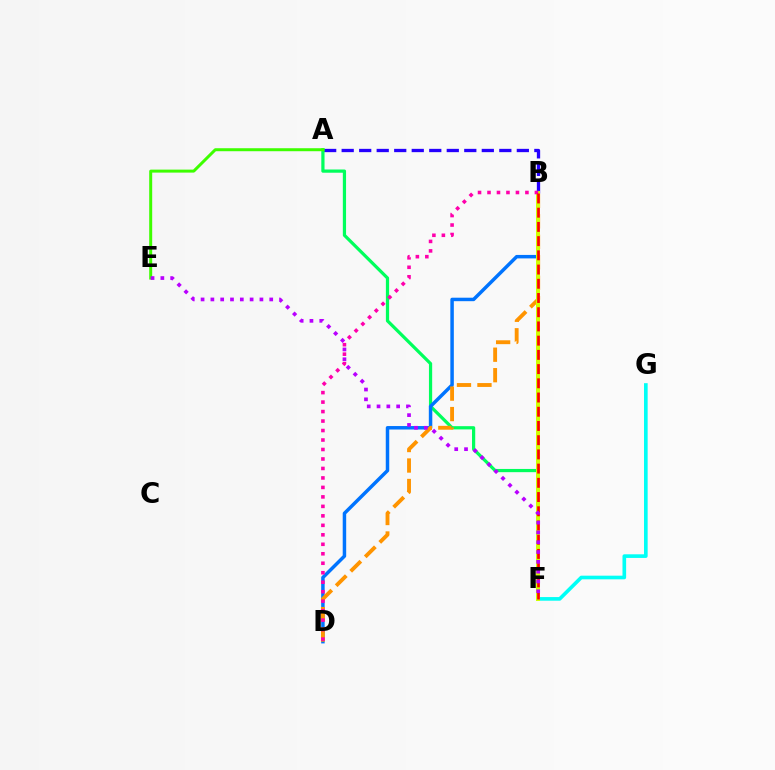{('A', 'B'): [{'color': '#2500ff', 'line_style': 'dashed', 'thickness': 2.38}], ('A', 'F'): [{'color': '#00ff5c', 'line_style': 'solid', 'thickness': 2.32}], ('B', 'D'): [{'color': '#0074ff', 'line_style': 'solid', 'thickness': 2.5}, {'color': '#ff9400', 'line_style': 'dashed', 'thickness': 2.78}, {'color': '#ff00ac', 'line_style': 'dotted', 'thickness': 2.58}], ('F', 'G'): [{'color': '#00fff6', 'line_style': 'solid', 'thickness': 2.62}], ('A', 'E'): [{'color': '#3dff00', 'line_style': 'solid', 'thickness': 2.15}], ('B', 'F'): [{'color': '#d1ff00', 'line_style': 'solid', 'thickness': 2.86}, {'color': '#ff0000', 'line_style': 'dashed', 'thickness': 1.93}], ('E', 'F'): [{'color': '#b900ff', 'line_style': 'dotted', 'thickness': 2.66}]}